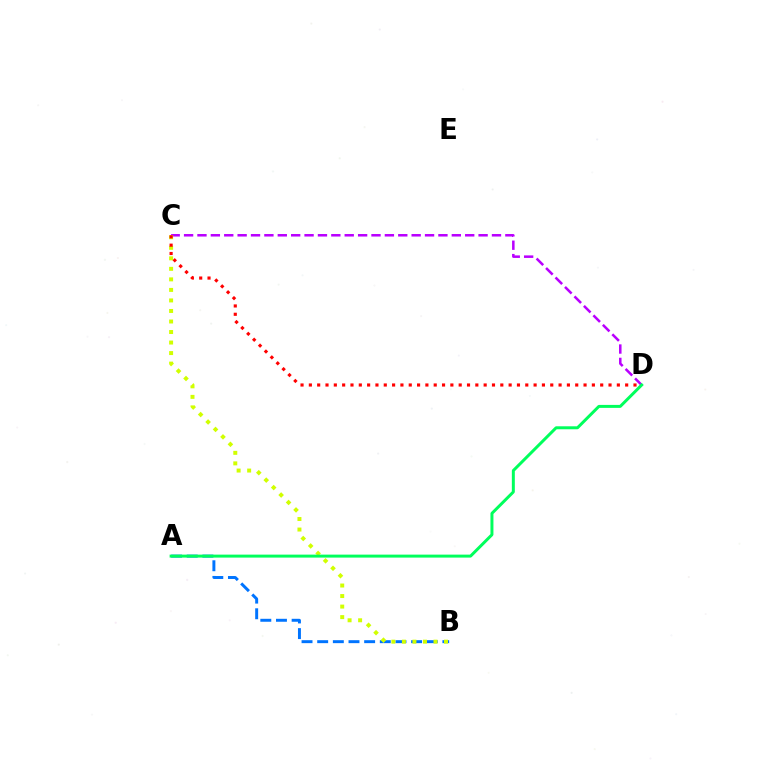{('A', 'B'): [{'color': '#0074ff', 'line_style': 'dashed', 'thickness': 2.13}], ('C', 'D'): [{'color': '#b900ff', 'line_style': 'dashed', 'thickness': 1.82}, {'color': '#ff0000', 'line_style': 'dotted', 'thickness': 2.26}], ('B', 'C'): [{'color': '#d1ff00', 'line_style': 'dotted', 'thickness': 2.86}], ('A', 'D'): [{'color': '#00ff5c', 'line_style': 'solid', 'thickness': 2.14}]}